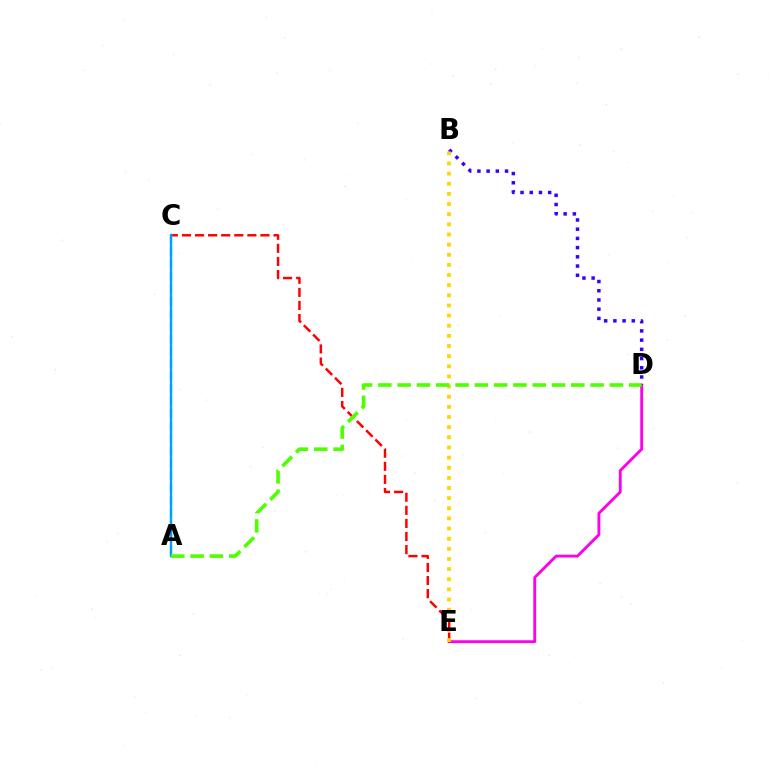{('D', 'E'): [{'color': '#ff00ed', 'line_style': 'solid', 'thickness': 2.05}], ('C', 'E'): [{'color': '#ff0000', 'line_style': 'dashed', 'thickness': 1.78}], ('B', 'D'): [{'color': '#3700ff', 'line_style': 'dotted', 'thickness': 2.5}], ('B', 'E'): [{'color': '#ffd500', 'line_style': 'dotted', 'thickness': 2.75}], ('A', 'C'): [{'color': '#00ff86', 'line_style': 'dashed', 'thickness': 1.69}, {'color': '#009eff', 'line_style': 'solid', 'thickness': 1.7}], ('A', 'D'): [{'color': '#4fff00', 'line_style': 'dashed', 'thickness': 2.62}]}